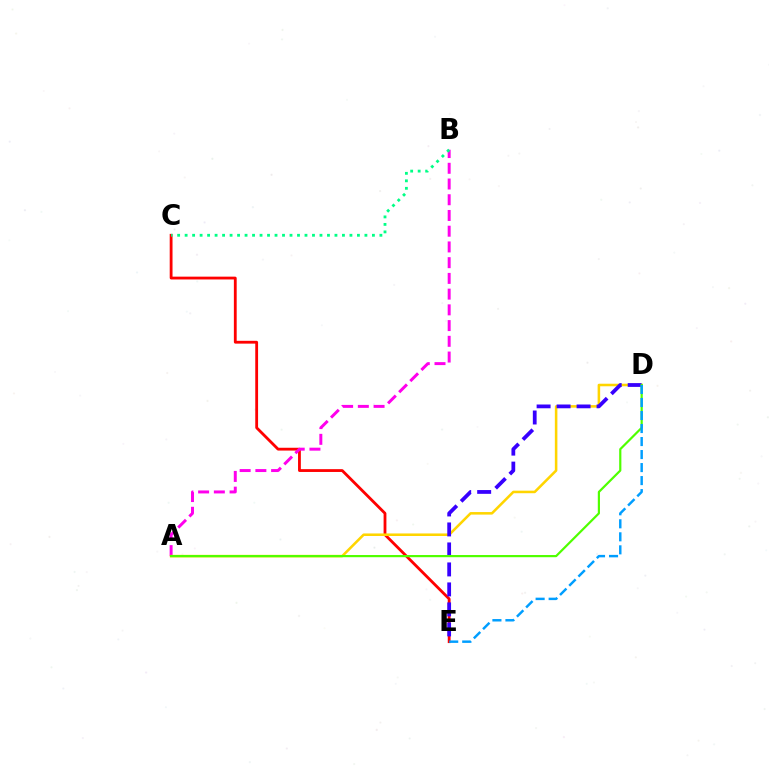{('C', 'E'): [{'color': '#ff0000', 'line_style': 'solid', 'thickness': 2.03}], ('A', 'B'): [{'color': '#ff00ed', 'line_style': 'dashed', 'thickness': 2.14}], ('A', 'D'): [{'color': '#ffd500', 'line_style': 'solid', 'thickness': 1.83}, {'color': '#4fff00', 'line_style': 'solid', 'thickness': 1.58}], ('D', 'E'): [{'color': '#3700ff', 'line_style': 'dashed', 'thickness': 2.72}, {'color': '#009eff', 'line_style': 'dashed', 'thickness': 1.77}], ('B', 'C'): [{'color': '#00ff86', 'line_style': 'dotted', 'thickness': 2.04}]}